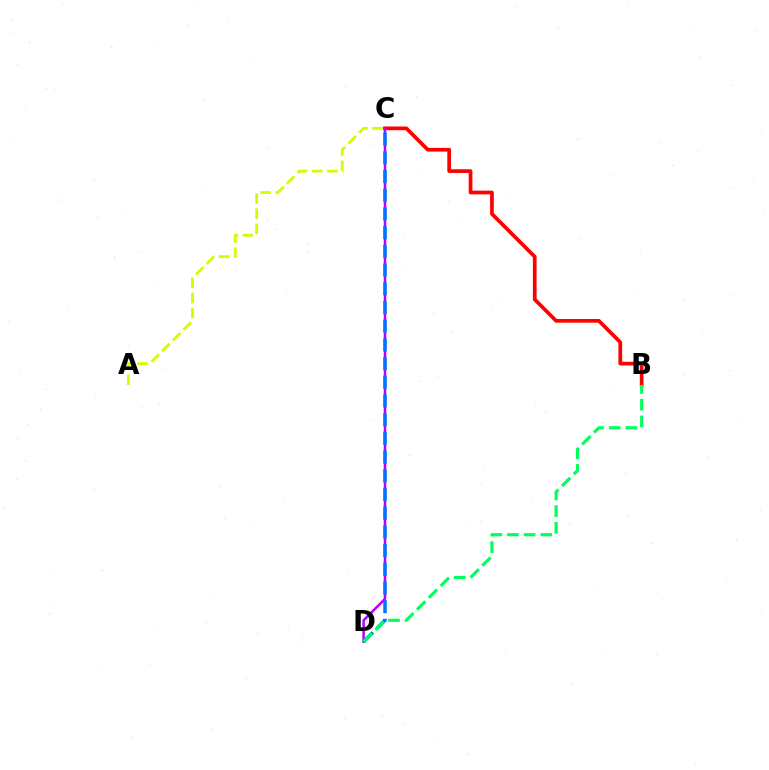{('B', 'C'): [{'color': '#ff0000', 'line_style': 'solid', 'thickness': 2.67}], ('C', 'D'): [{'color': '#b900ff', 'line_style': 'solid', 'thickness': 1.82}, {'color': '#0074ff', 'line_style': 'dashed', 'thickness': 2.54}], ('B', 'D'): [{'color': '#00ff5c', 'line_style': 'dashed', 'thickness': 2.27}], ('A', 'C'): [{'color': '#d1ff00', 'line_style': 'dashed', 'thickness': 2.05}]}